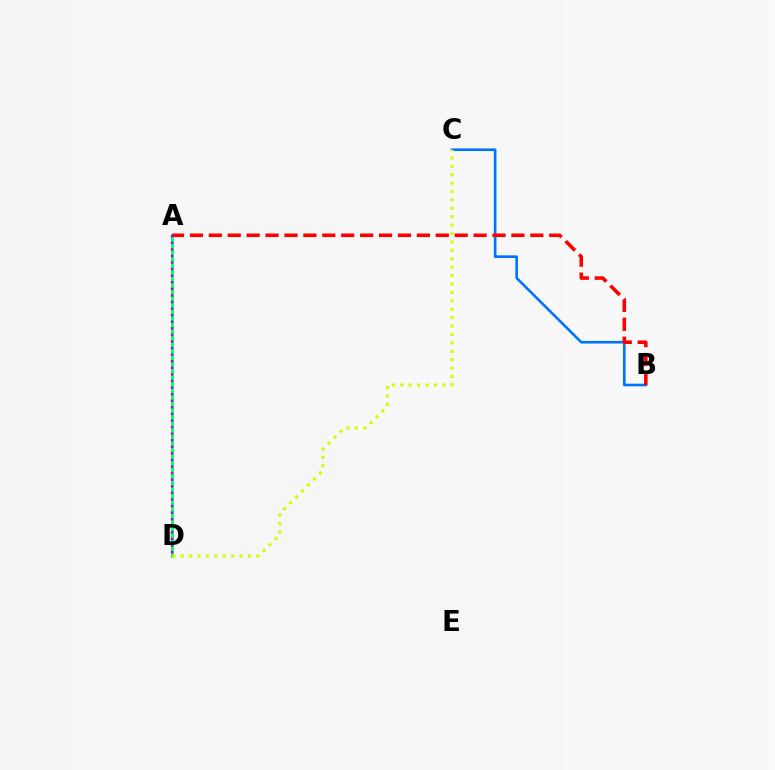{('B', 'C'): [{'color': '#0074ff', 'line_style': 'solid', 'thickness': 1.9}], ('A', 'D'): [{'color': '#00ff5c', 'line_style': 'solid', 'thickness': 2.09}, {'color': '#b900ff', 'line_style': 'dotted', 'thickness': 1.79}], ('A', 'B'): [{'color': '#ff0000', 'line_style': 'dashed', 'thickness': 2.57}], ('C', 'D'): [{'color': '#d1ff00', 'line_style': 'dotted', 'thickness': 2.28}]}